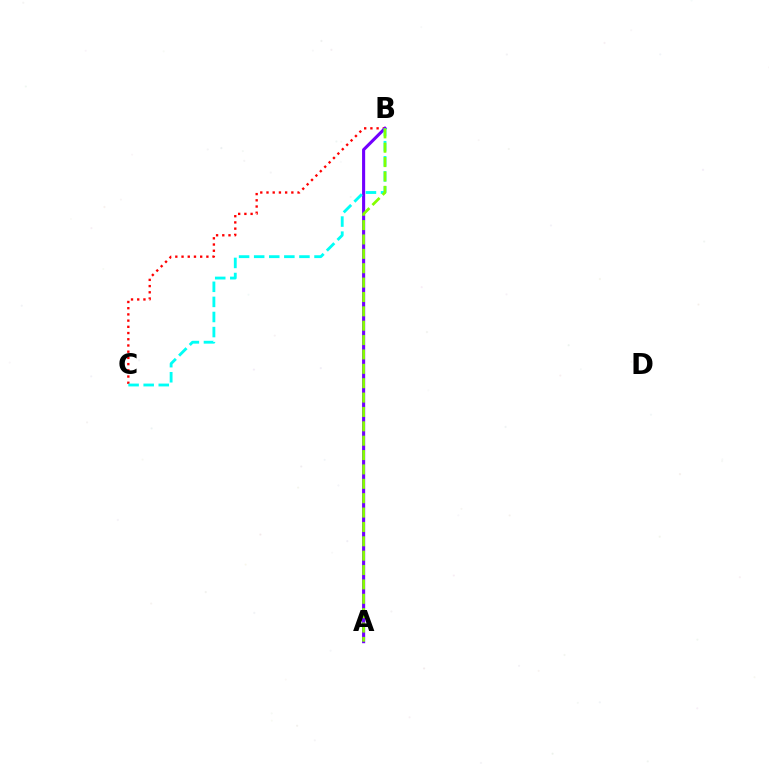{('B', 'C'): [{'color': '#ff0000', 'line_style': 'dotted', 'thickness': 1.69}, {'color': '#00fff6', 'line_style': 'dashed', 'thickness': 2.05}], ('A', 'B'): [{'color': '#7200ff', 'line_style': 'solid', 'thickness': 2.22}, {'color': '#84ff00', 'line_style': 'dashed', 'thickness': 1.95}]}